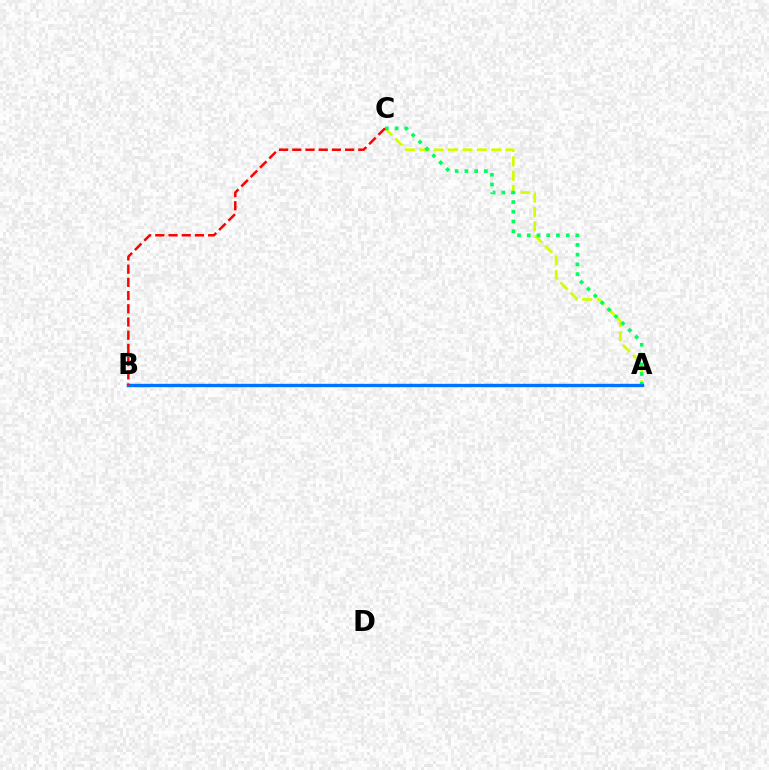{('A', 'C'): [{'color': '#d1ff00', 'line_style': 'dashed', 'thickness': 1.95}, {'color': '#00ff5c', 'line_style': 'dotted', 'thickness': 2.64}], ('A', 'B'): [{'color': '#b900ff', 'line_style': 'dotted', 'thickness': 1.9}, {'color': '#0074ff', 'line_style': 'solid', 'thickness': 2.42}], ('B', 'C'): [{'color': '#ff0000', 'line_style': 'dashed', 'thickness': 1.79}]}